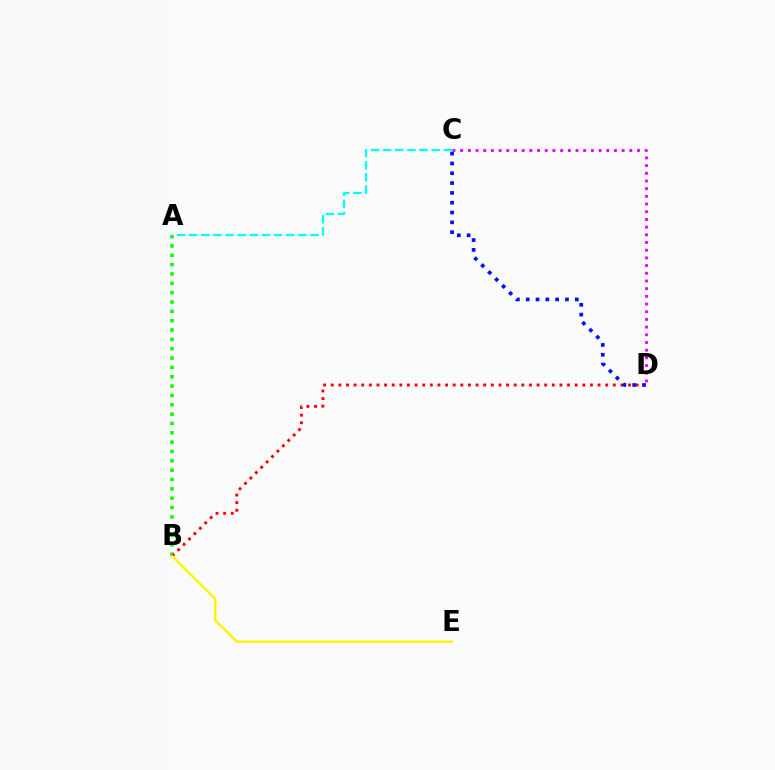{('C', 'D'): [{'color': '#ee00ff', 'line_style': 'dotted', 'thickness': 2.09}, {'color': '#0010ff', 'line_style': 'dotted', 'thickness': 2.67}], ('A', 'B'): [{'color': '#08ff00', 'line_style': 'dotted', 'thickness': 2.54}], ('B', 'D'): [{'color': '#ff0000', 'line_style': 'dotted', 'thickness': 2.07}], ('B', 'E'): [{'color': '#fcf500', 'line_style': 'solid', 'thickness': 1.74}], ('A', 'C'): [{'color': '#00fff6', 'line_style': 'dashed', 'thickness': 1.65}]}